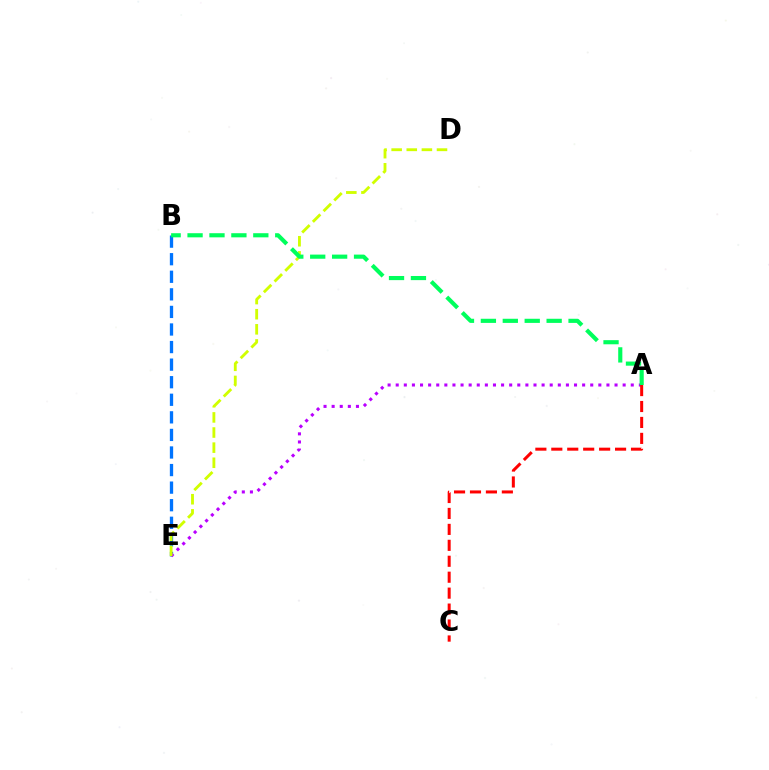{('B', 'E'): [{'color': '#0074ff', 'line_style': 'dashed', 'thickness': 2.39}], ('A', 'E'): [{'color': '#b900ff', 'line_style': 'dotted', 'thickness': 2.2}], ('D', 'E'): [{'color': '#d1ff00', 'line_style': 'dashed', 'thickness': 2.05}], ('A', 'B'): [{'color': '#00ff5c', 'line_style': 'dashed', 'thickness': 2.98}], ('A', 'C'): [{'color': '#ff0000', 'line_style': 'dashed', 'thickness': 2.17}]}